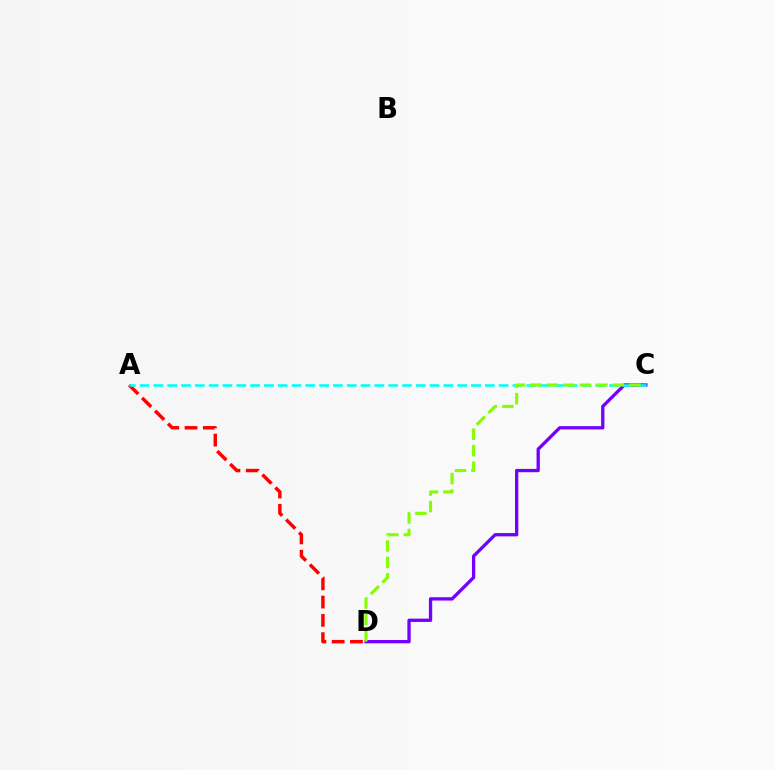{('A', 'D'): [{'color': '#ff0000', 'line_style': 'dashed', 'thickness': 2.48}], ('C', 'D'): [{'color': '#7200ff', 'line_style': 'solid', 'thickness': 2.37}, {'color': '#84ff00', 'line_style': 'dashed', 'thickness': 2.24}], ('A', 'C'): [{'color': '#00fff6', 'line_style': 'dashed', 'thickness': 1.88}]}